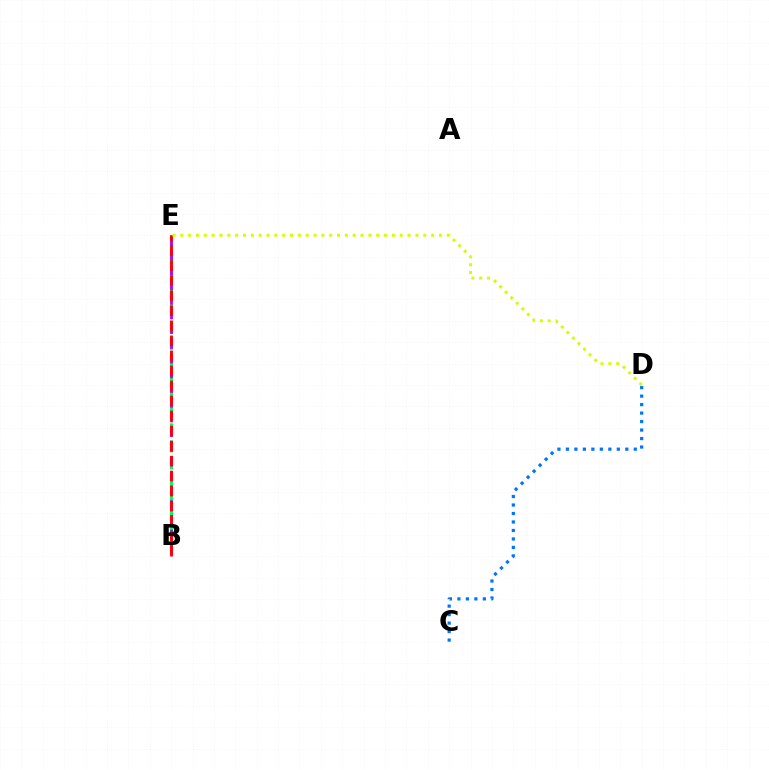{('B', 'E'): [{'color': '#00ff5c', 'line_style': 'dashed', 'thickness': 2.32}, {'color': '#b900ff', 'line_style': 'dashed', 'thickness': 2.0}, {'color': '#ff0000', 'line_style': 'dashed', 'thickness': 2.04}], ('D', 'E'): [{'color': '#d1ff00', 'line_style': 'dotted', 'thickness': 2.13}], ('C', 'D'): [{'color': '#0074ff', 'line_style': 'dotted', 'thickness': 2.31}]}